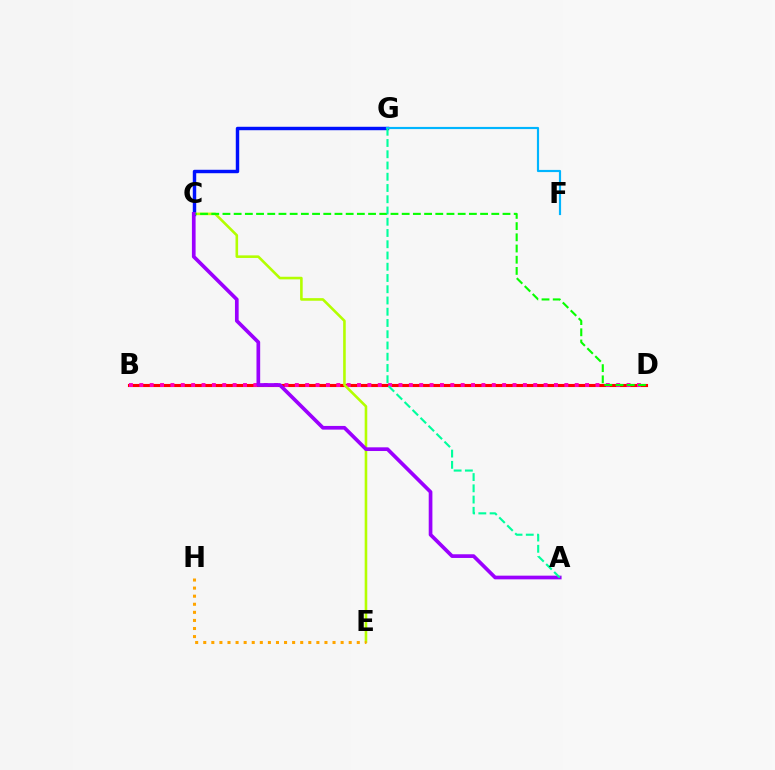{('B', 'D'): [{'color': '#ff0000', 'line_style': 'solid', 'thickness': 2.23}, {'color': '#ff00bd', 'line_style': 'dotted', 'thickness': 2.82}], ('C', 'G'): [{'color': '#0010ff', 'line_style': 'solid', 'thickness': 2.48}], ('F', 'G'): [{'color': '#00b5ff', 'line_style': 'solid', 'thickness': 1.56}], ('C', 'E'): [{'color': '#b3ff00', 'line_style': 'solid', 'thickness': 1.87}], ('C', 'D'): [{'color': '#08ff00', 'line_style': 'dashed', 'thickness': 1.52}], ('A', 'C'): [{'color': '#9b00ff', 'line_style': 'solid', 'thickness': 2.66}], ('E', 'H'): [{'color': '#ffa500', 'line_style': 'dotted', 'thickness': 2.2}], ('A', 'G'): [{'color': '#00ff9d', 'line_style': 'dashed', 'thickness': 1.53}]}